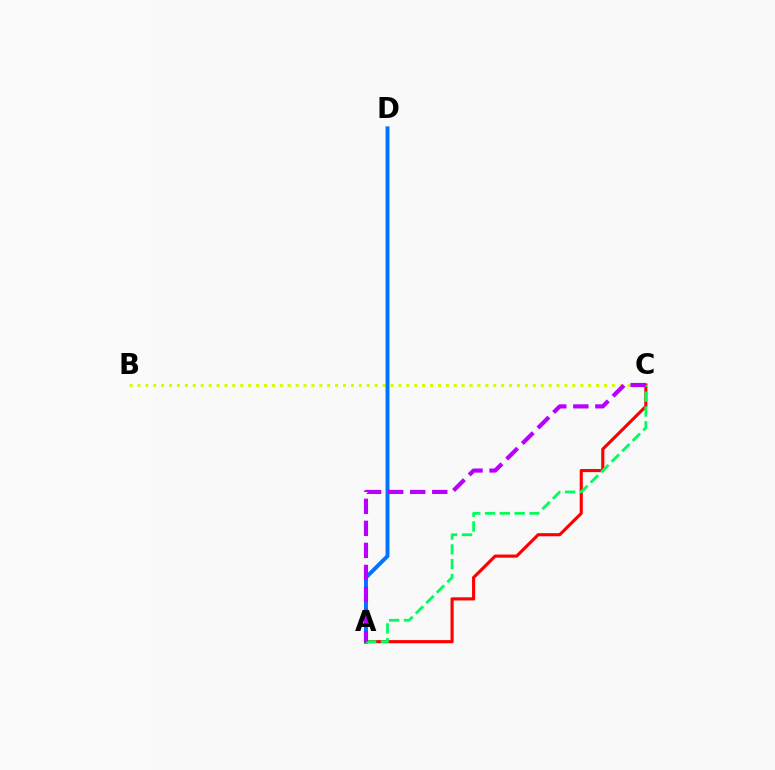{('B', 'C'): [{'color': '#d1ff00', 'line_style': 'dotted', 'thickness': 2.15}], ('A', 'D'): [{'color': '#0074ff', 'line_style': 'solid', 'thickness': 2.82}], ('A', 'C'): [{'color': '#ff0000', 'line_style': 'solid', 'thickness': 2.25}, {'color': '#00ff5c', 'line_style': 'dashed', 'thickness': 2.01}, {'color': '#b900ff', 'line_style': 'dashed', 'thickness': 2.99}]}